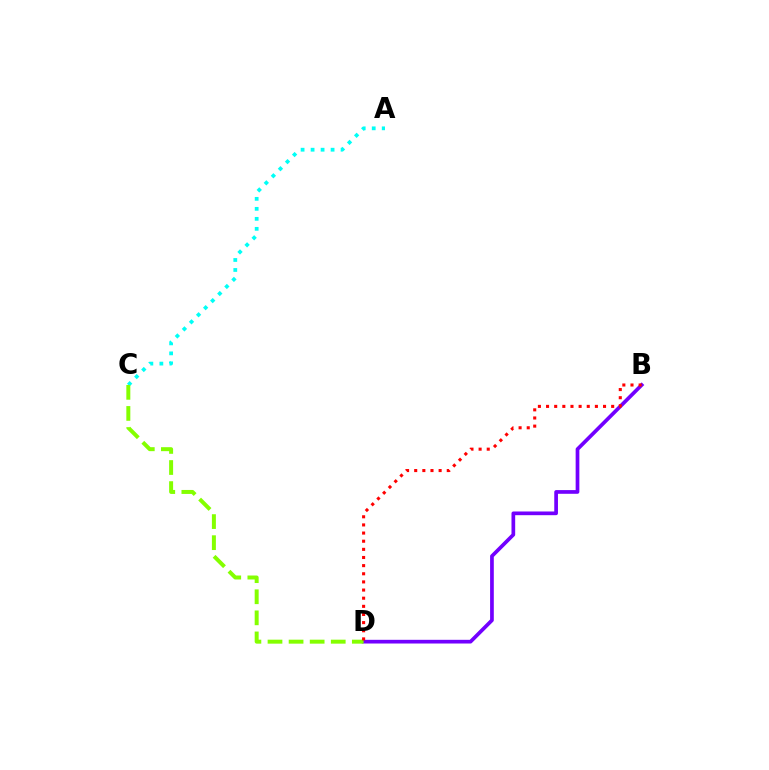{('B', 'D'): [{'color': '#7200ff', 'line_style': 'solid', 'thickness': 2.66}, {'color': '#ff0000', 'line_style': 'dotted', 'thickness': 2.21}], ('A', 'C'): [{'color': '#00fff6', 'line_style': 'dotted', 'thickness': 2.72}], ('C', 'D'): [{'color': '#84ff00', 'line_style': 'dashed', 'thickness': 2.86}]}